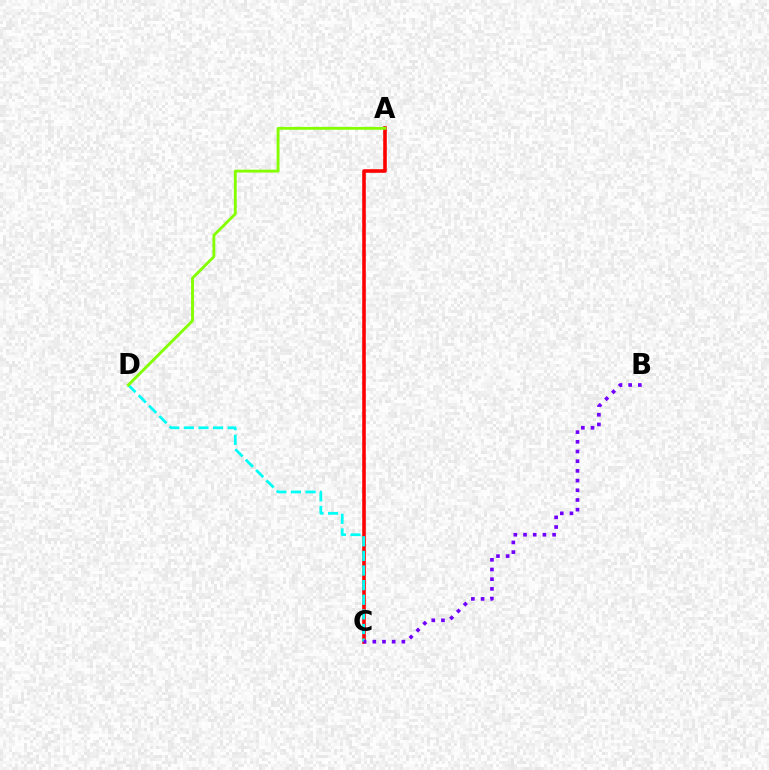{('A', 'C'): [{'color': '#ff0000', 'line_style': 'solid', 'thickness': 2.59}], ('C', 'D'): [{'color': '#00fff6', 'line_style': 'dashed', 'thickness': 1.99}], ('B', 'C'): [{'color': '#7200ff', 'line_style': 'dotted', 'thickness': 2.63}], ('A', 'D'): [{'color': '#84ff00', 'line_style': 'solid', 'thickness': 2.05}]}